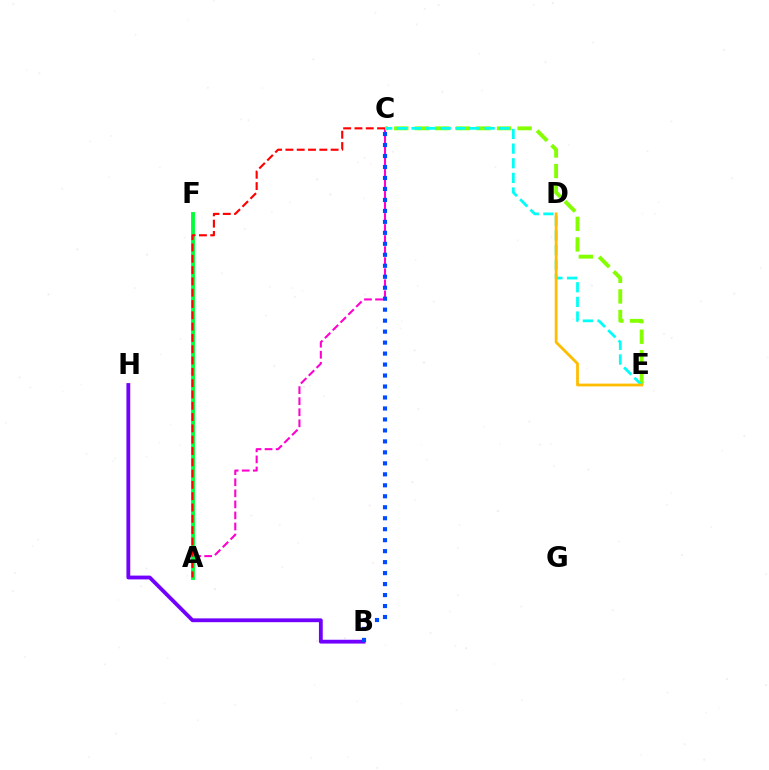{('A', 'C'): [{'color': '#ff00cf', 'line_style': 'dashed', 'thickness': 1.5}, {'color': '#ff0000', 'line_style': 'dashed', 'thickness': 1.54}], ('A', 'F'): [{'color': '#00ff39', 'line_style': 'solid', 'thickness': 2.78}], ('C', 'E'): [{'color': '#84ff00', 'line_style': 'dashed', 'thickness': 2.79}, {'color': '#00fff6', 'line_style': 'dashed', 'thickness': 1.99}], ('B', 'H'): [{'color': '#7200ff', 'line_style': 'solid', 'thickness': 2.74}], ('D', 'E'): [{'color': '#ffbd00', 'line_style': 'solid', 'thickness': 2.0}], ('B', 'C'): [{'color': '#004bff', 'line_style': 'dotted', 'thickness': 2.98}]}